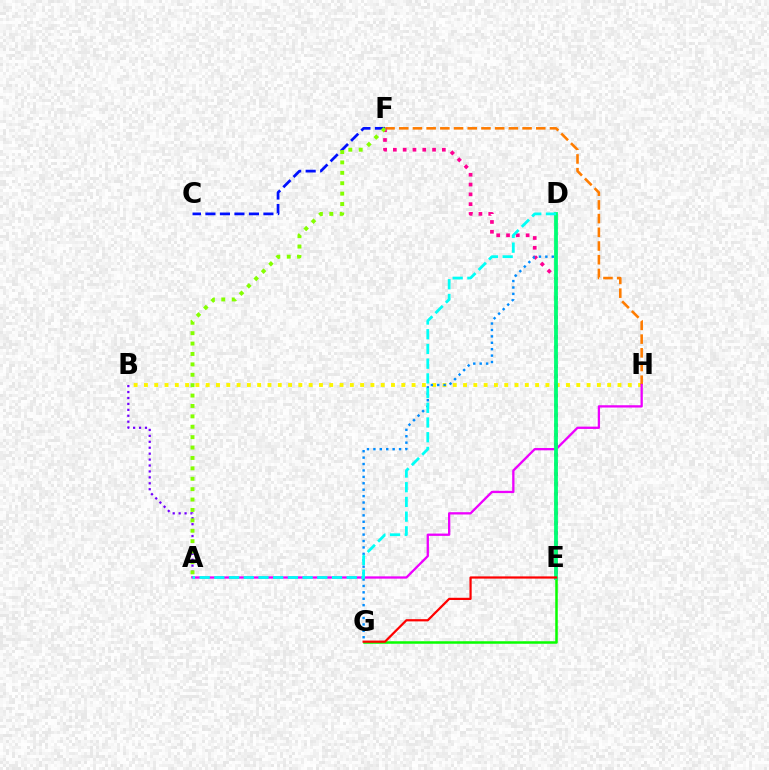{('C', 'F'): [{'color': '#0010ff', 'line_style': 'dashed', 'thickness': 1.97}], ('A', 'B'): [{'color': '#7200ff', 'line_style': 'dotted', 'thickness': 1.61}], ('B', 'H'): [{'color': '#fcf500', 'line_style': 'dotted', 'thickness': 2.8}], ('F', 'H'): [{'color': '#ff7c00', 'line_style': 'dashed', 'thickness': 1.86}], ('E', 'G'): [{'color': '#08ff00', 'line_style': 'solid', 'thickness': 1.81}, {'color': '#ff0000', 'line_style': 'solid', 'thickness': 1.6}], ('E', 'F'): [{'color': '#ff0094', 'line_style': 'dotted', 'thickness': 2.66}], ('A', 'H'): [{'color': '#ee00ff', 'line_style': 'solid', 'thickness': 1.66}], ('D', 'G'): [{'color': '#008cff', 'line_style': 'dotted', 'thickness': 1.74}], ('D', 'E'): [{'color': '#00ff74', 'line_style': 'solid', 'thickness': 2.73}], ('A', 'D'): [{'color': '#00fff6', 'line_style': 'dashed', 'thickness': 2.0}], ('A', 'F'): [{'color': '#84ff00', 'line_style': 'dotted', 'thickness': 2.83}]}